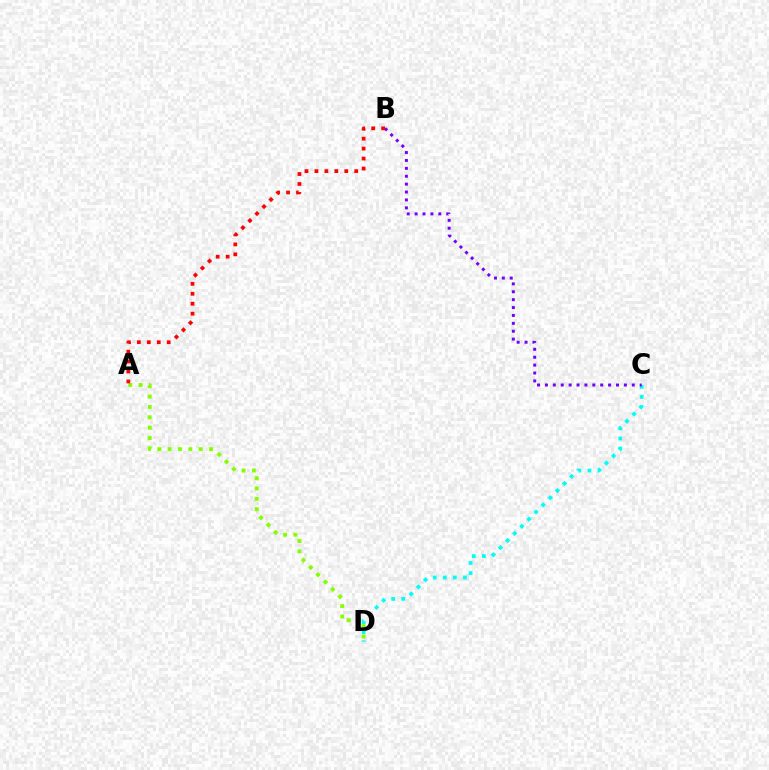{('A', 'D'): [{'color': '#84ff00', 'line_style': 'dotted', 'thickness': 2.81}], ('C', 'D'): [{'color': '#00fff6', 'line_style': 'dotted', 'thickness': 2.74}], ('B', 'C'): [{'color': '#7200ff', 'line_style': 'dotted', 'thickness': 2.15}], ('A', 'B'): [{'color': '#ff0000', 'line_style': 'dotted', 'thickness': 2.7}]}